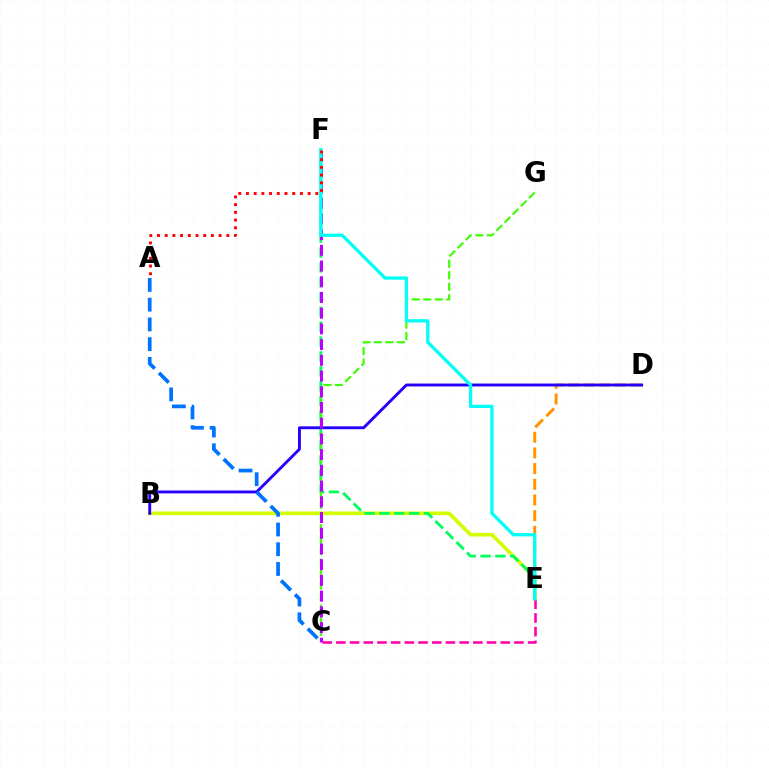{('D', 'E'): [{'color': '#ff9400', 'line_style': 'dashed', 'thickness': 2.13}], ('B', 'E'): [{'color': '#d1ff00', 'line_style': 'solid', 'thickness': 2.62}], ('E', 'F'): [{'color': '#00ff5c', 'line_style': 'dashed', 'thickness': 2.02}, {'color': '#00fff6', 'line_style': 'solid', 'thickness': 2.37}], ('C', 'E'): [{'color': '#ff00ac', 'line_style': 'dashed', 'thickness': 1.86}], ('C', 'G'): [{'color': '#3dff00', 'line_style': 'dashed', 'thickness': 1.56}], ('B', 'D'): [{'color': '#2500ff', 'line_style': 'solid', 'thickness': 2.08}], ('C', 'F'): [{'color': '#b900ff', 'line_style': 'dashed', 'thickness': 2.14}], ('A', 'C'): [{'color': '#0074ff', 'line_style': 'dashed', 'thickness': 2.68}], ('A', 'F'): [{'color': '#ff0000', 'line_style': 'dotted', 'thickness': 2.09}]}